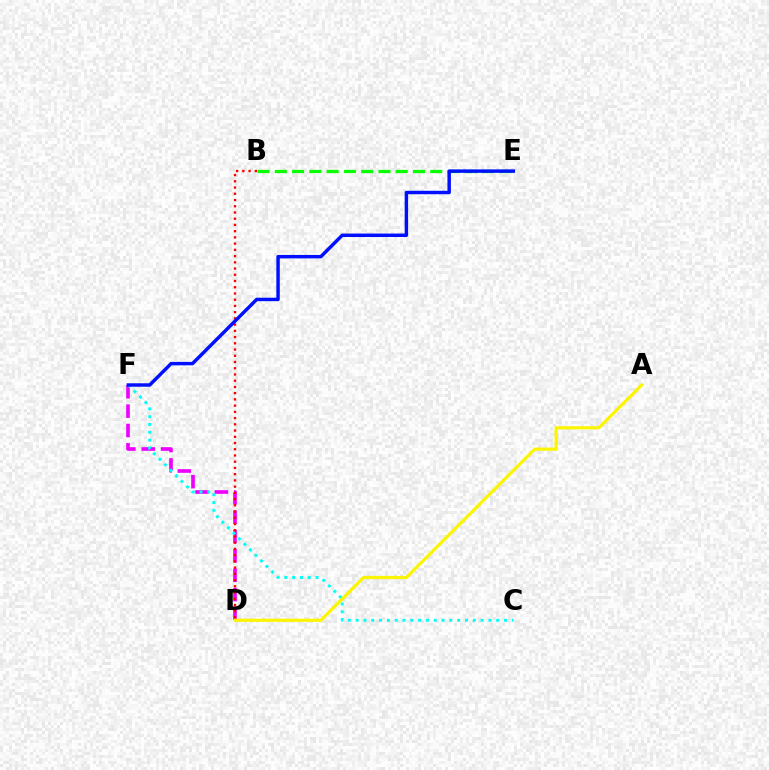{('D', 'F'): [{'color': '#ee00ff', 'line_style': 'dashed', 'thickness': 2.63}], ('B', 'D'): [{'color': '#ff0000', 'line_style': 'dotted', 'thickness': 1.69}], ('C', 'F'): [{'color': '#00fff6', 'line_style': 'dotted', 'thickness': 2.12}], ('B', 'E'): [{'color': '#08ff00', 'line_style': 'dashed', 'thickness': 2.35}], ('E', 'F'): [{'color': '#0010ff', 'line_style': 'solid', 'thickness': 2.48}], ('A', 'D'): [{'color': '#fcf500', 'line_style': 'solid', 'thickness': 2.29}]}